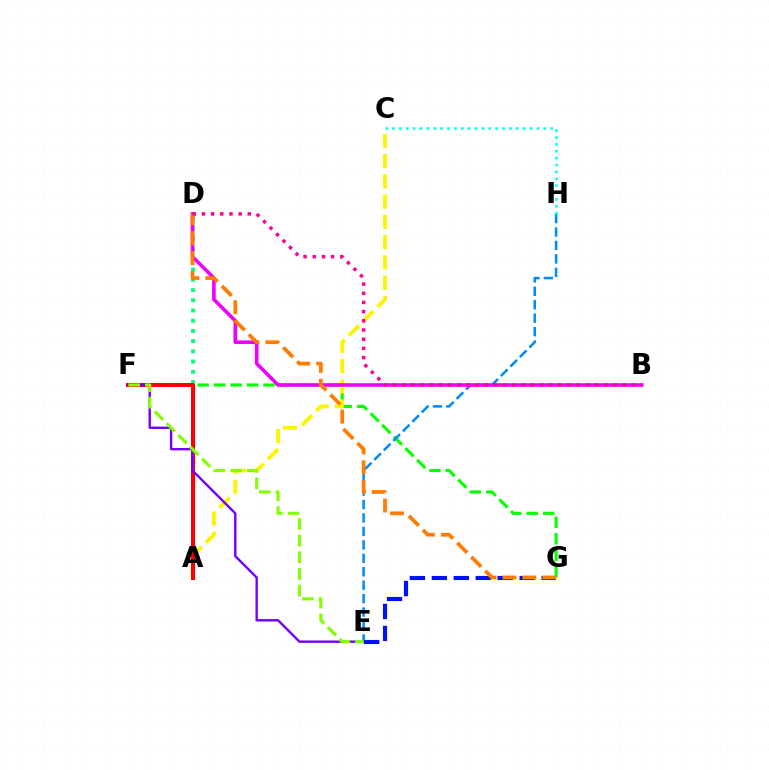{('A', 'D'): [{'color': '#00ff74', 'line_style': 'dotted', 'thickness': 2.78}], ('F', 'G'): [{'color': '#08ff00', 'line_style': 'dashed', 'thickness': 2.23}], ('A', 'C'): [{'color': '#fcf500', 'line_style': 'dashed', 'thickness': 2.75}], ('E', 'H'): [{'color': '#008cff', 'line_style': 'dashed', 'thickness': 1.83}], ('C', 'H'): [{'color': '#00fff6', 'line_style': 'dotted', 'thickness': 1.87}], ('B', 'D'): [{'color': '#ee00ff', 'line_style': 'solid', 'thickness': 2.59}, {'color': '#ff0094', 'line_style': 'dotted', 'thickness': 2.49}], ('A', 'F'): [{'color': '#ff0000', 'line_style': 'solid', 'thickness': 2.89}], ('E', 'F'): [{'color': '#7200ff', 'line_style': 'solid', 'thickness': 1.71}, {'color': '#84ff00', 'line_style': 'dashed', 'thickness': 2.26}], ('E', 'G'): [{'color': '#0010ff', 'line_style': 'dashed', 'thickness': 2.98}], ('D', 'G'): [{'color': '#ff7c00', 'line_style': 'dashed', 'thickness': 2.7}]}